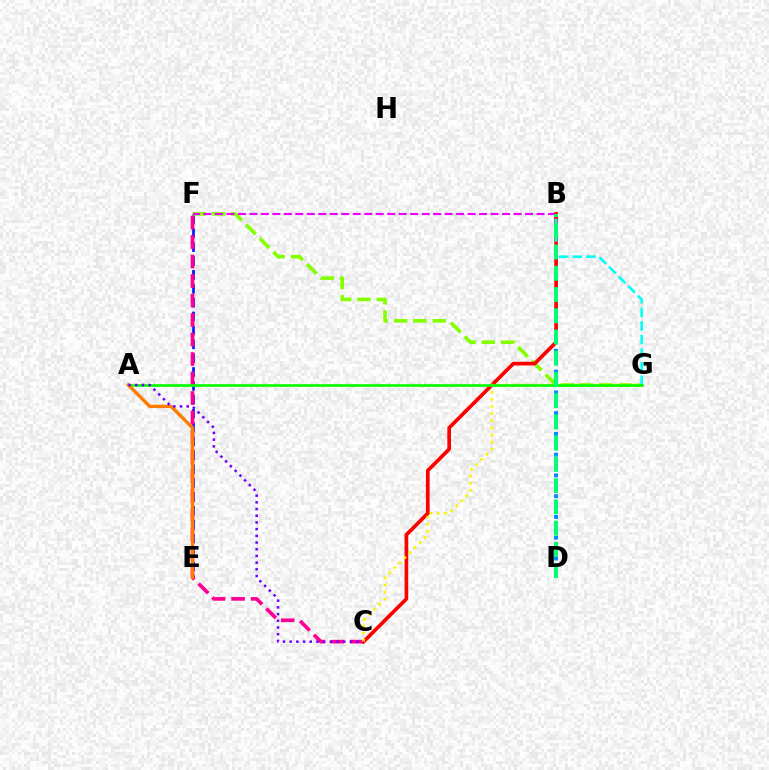{('B', 'D'): [{'color': '#008cff', 'line_style': 'dotted', 'thickness': 2.82}, {'color': '#00ff74', 'line_style': 'dashed', 'thickness': 2.88}], ('E', 'F'): [{'color': '#0010ff', 'line_style': 'dashed', 'thickness': 1.89}], ('C', 'F'): [{'color': '#ff0094', 'line_style': 'dashed', 'thickness': 2.65}], ('F', 'G'): [{'color': '#84ff00', 'line_style': 'dashed', 'thickness': 2.63}], ('B', 'F'): [{'color': '#ee00ff', 'line_style': 'dashed', 'thickness': 1.56}], ('B', 'C'): [{'color': '#ff0000', 'line_style': 'solid', 'thickness': 2.65}], ('C', 'G'): [{'color': '#fcf500', 'line_style': 'dotted', 'thickness': 1.94}], ('B', 'G'): [{'color': '#00fff6', 'line_style': 'dashed', 'thickness': 1.84}], ('A', 'G'): [{'color': '#08ff00', 'line_style': 'solid', 'thickness': 1.93}], ('A', 'E'): [{'color': '#ff7c00', 'line_style': 'solid', 'thickness': 2.44}], ('A', 'C'): [{'color': '#7200ff', 'line_style': 'dotted', 'thickness': 1.82}]}